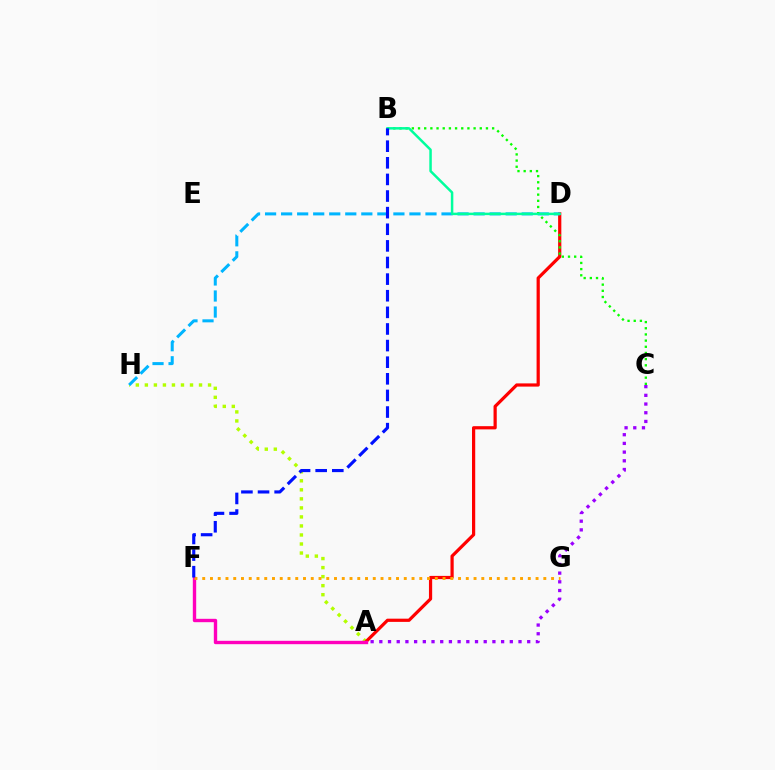{('A', 'H'): [{'color': '#b3ff00', 'line_style': 'dotted', 'thickness': 2.45}], ('A', 'D'): [{'color': '#ff0000', 'line_style': 'solid', 'thickness': 2.31}], ('A', 'F'): [{'color': '#ff00bd', 'line_style': 'solid', 'thickness': 2.43}], ('D', 'H'): [{'color': '#00b5ff', 'line_style': 'dashed', 'thickness': 2.18}], ('B', 'C'): [{'color': '#08ff00', 'line_style': 'dotted', 'thickness': 1.68}], ('F', 'G'): [{'color': '#ffa500', 'line_style': 'dotted', 'thickness': 2.11}], ('B', 'D'): [{'color': '#00ff9d', 'line_style': 'solid', 'thickness': 1.79}], ('B', 'F'): [{'color': '#0010ff', 'line_style': 'dashed', 'thickness': 2.26}], ('A', 'C'): [{'color': '#9b00ff', 'line_style': 'dotted', 'thickness': 2.36}]}